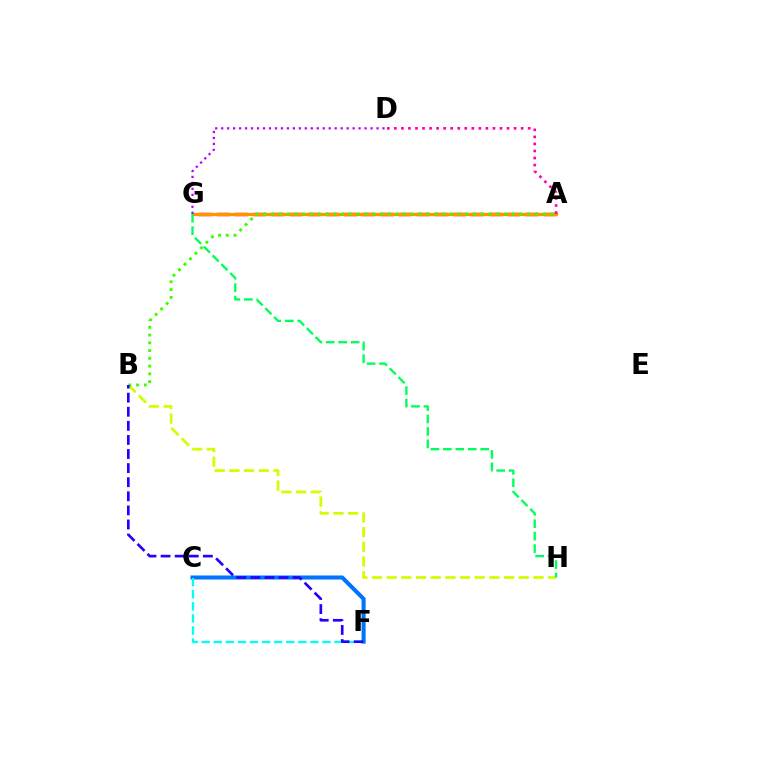{('C', 'F'): [{'color': '#0074ff', 'line_style': 'solid', 'thickness': 2.91}, {'color': '#00fff6', 'line_style': 'dashed', 'thickness': 1.64}], ('B', 'H'): [{'color': '#d1ff00', 'line_style': 'dashed', 'thickness': 1.99}], ('A', 'G'): [{'color': '#ff0000', 'line_style': 'dashed', 'thickness': 2.47}, {'color': '#ff9400', 'line_style': 'solid', 'thickness': 2.34}], ('A', 'B'): [{'color': '#3dff00', 'line_style': 'dotted', 'thickness': 2.11}], ('G', 'H'): [{'color': '#00ff5c', 'line_style': 'dashed', 'thickness': 1.69}], ('B', 'F'): [{'color': '#2500ff', 'line_style': 'dashed', 'thickness': 1.91}], ('D', 'G'): [{'color': '#b900ff', 'line_style': 'dotted', 'thickness': 1.62}], ('A', 'D'): [{'color': '#ff00ac', 'line_style': 'dotted', 'thickness': 1.91}]}